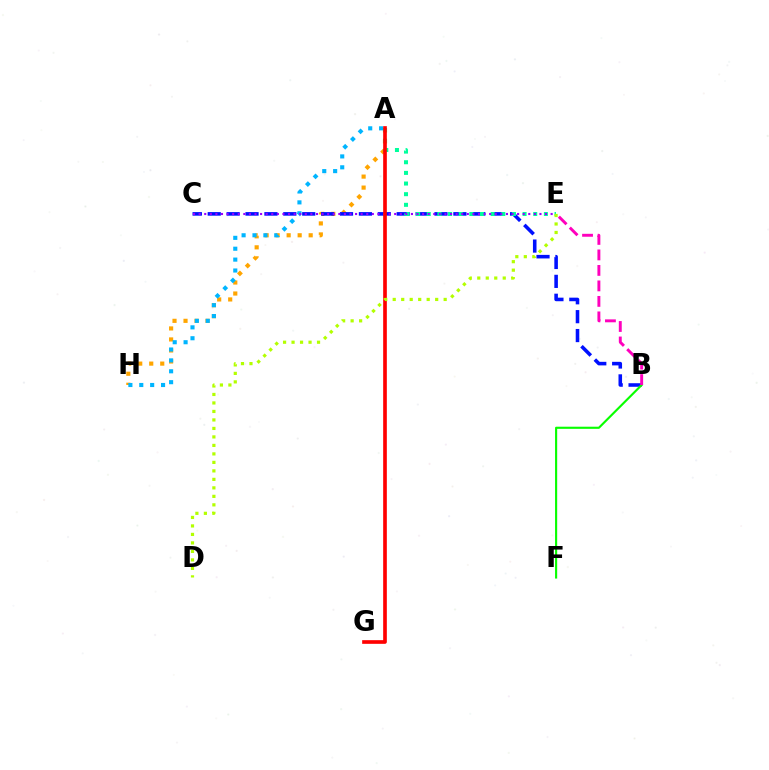{('A', 'H'): [{'color': '#ffa500', 'line_style': 'dotted', 'thickness': 2.99}, {'color': '#00b5ff', 'line_style': 'dotted', 'thickness': 2.96}], ('B', 'C'): [{'color': '#0010ff', 'line_style': 'dashed', 'thickness': 2.57}], ('A', 'E'): [{'color': '#00ff9d', 'line_style': 'dotted', 'thickness': 2.89}], ('C', 'E'): [{'color': '#9b00ff', 'line_style': 'dotted', 'thickness': 1.52}], ('B', 'F'): [{'color': '#08ff00', 'line_style': 'solid', 'thickness': 1.54}], ('B', 'E'): [{'color': '#ff00bd', 'line_style': 'dashed', 'thickness': 2.1}], ('A', 'G'): [{'color': '#ff0000', 'line_style': 'solid', 'thickness': 2.64}], ('D', 'E'): [{'color': '#b3ff00', 'line_style': 'dotted', 'thickness': 2.31}]}